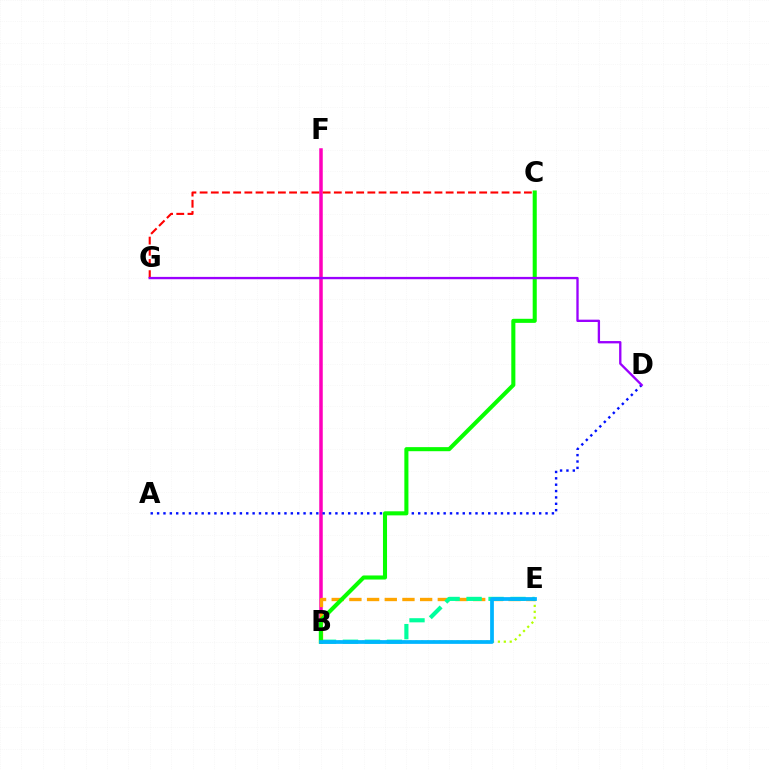{('B', 'F'): [{'color': '#ff00bd', 'line_style': 'solid', 'thickness': 2.53}], ('C', 'G'): [{'color': '#ff0000', 'line_style': 'dashed', 'thickness': 1.52}], ('B', 'E'): [{'color': '#b3ff00', 'line_style': 'dotted', 'thickness': 1.6}, {'color': '#ffa500', 'line_style': 'dashed', 'thickness': 2.4}, {'color': '#00ff9d', 'line_style': 'dashed', 'thickness': 2.99}, {'color': '#00b5ff', 'line_style': 'solid', 'thickness': 2.69}], ('A', 'D'): [{'color': '#0010ff', 'line_style': 'dotted', 'thickness': 1.73}], ('B', 'C'): [{'color': '#08ff00', 'line_style': 'solid', 'thickness': 2.93}], ('D', 'G'): [{'color': '#9b00ff', 'line_style': 'solid', 'thickness': 1.68}]}